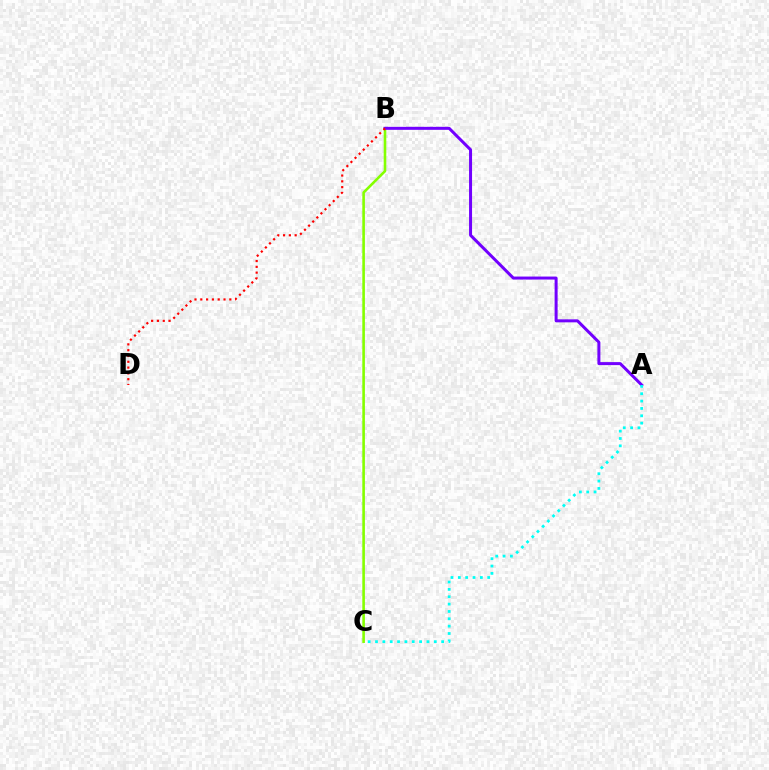{('B', 'C'): [{'color': '#84ff00', 'line_style': 'solid', 'thickness': 1.88}], ('A', 'B'): [{'color': '#7200ff', 'line_style': 'solid', 'thickness': 2.16}], ('A', 'C'): [{'color': '#00fff6', 'line_style': 'dotted', 'thickness': 2.0}], ('B', 'D'): [{'color': '#ff0000', 'line_style': 'dotted', 'thickness': 1.58}]}